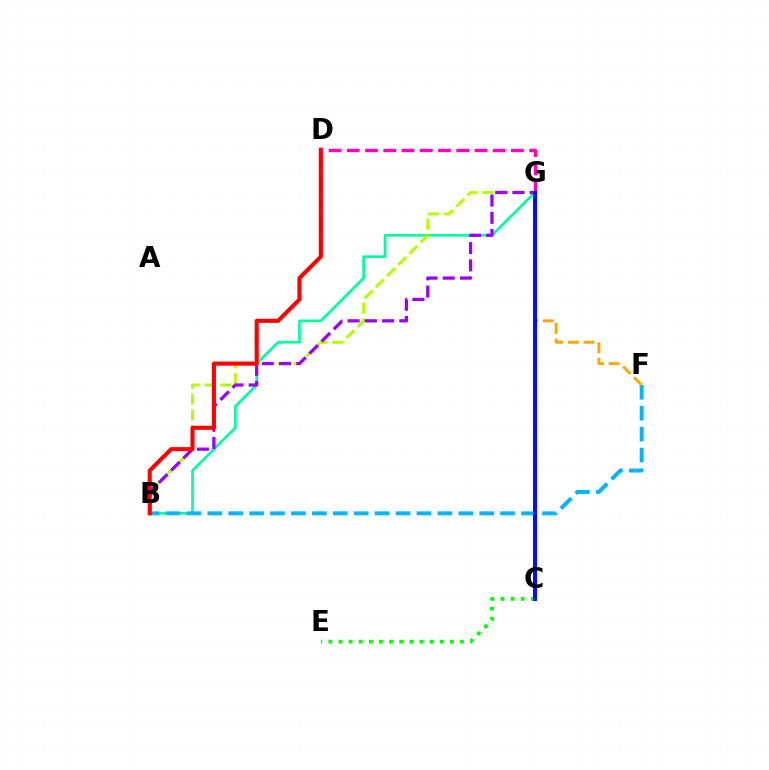{('B', 'G'): [{'color': '#00ff9d', 'line_style': 'solid', 'thickness': 1.93}, {'color': '#b3ff00', 'line_style': 'dashed', 'thickness': 2.15}, {'color': '#9b00ff', 'line_style': 'dashed', 'thickness': 2.34}], ('C', 'E'): [{'color': '#08ff00', 'line_style': 'dotted', 'thickness': 2.75}], ('B', 'F'): [{'color': '#00b5ff', 'line_style': 'dashed', 'thickness': 2.84}], ('B', 'D'): [{'color': '#ff0000', 'line_style': 'solid', 'thickness': 2.95}], ('F', 'G'): [{'color': '#ffa500', 'line_style': 'dashed', 'thickness': 2.11}], ('D', 'G'): [{'color': '#ff00bd', 'line_style': 'dashed', 'thickness': 2.48}], ('C', 'G'): [{'color': '#0010ff', 'line_style': 'solid', 'thickness': 2.9}]}